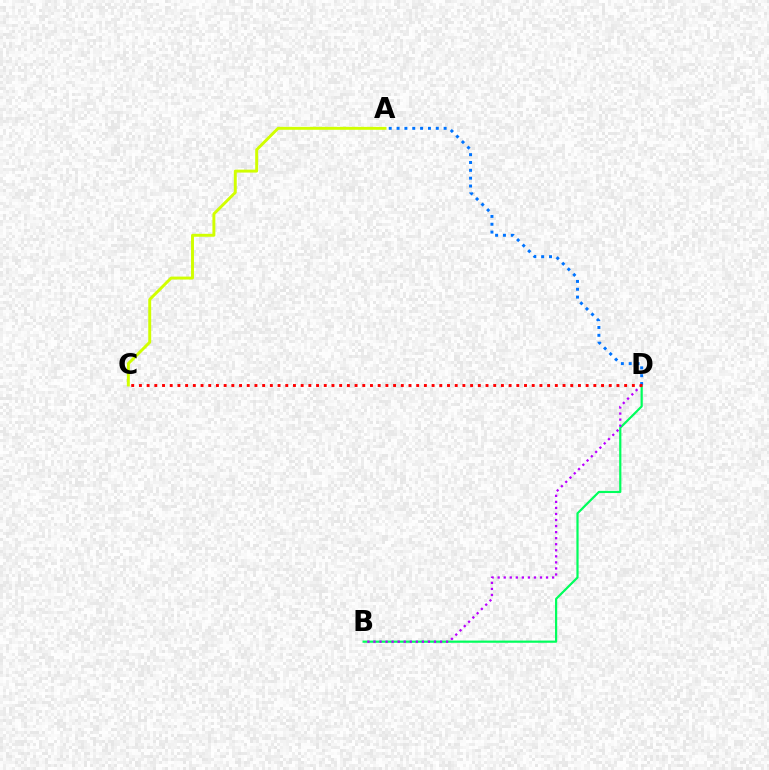{('A', 'C'): [{'color': '#d1ff00', 'line_style': 'solid', 'thickness': 2.11}], ('B', 'D'): [{'color': '#00ff5c', 'line_style': 'solid', 'thickness': 1.59}, {'color': '#b900ff', 'line_style': 'dotted', 'thickness': 1.64}], ('A', 'D'): [{'color': '#0074ff', 'line_style': 'dotted', 'thickness': 2.13}], ('C', 'D'): [{'color': '#ff0000', 'line_style': 'dotted', 'thickness': 2.09}]}